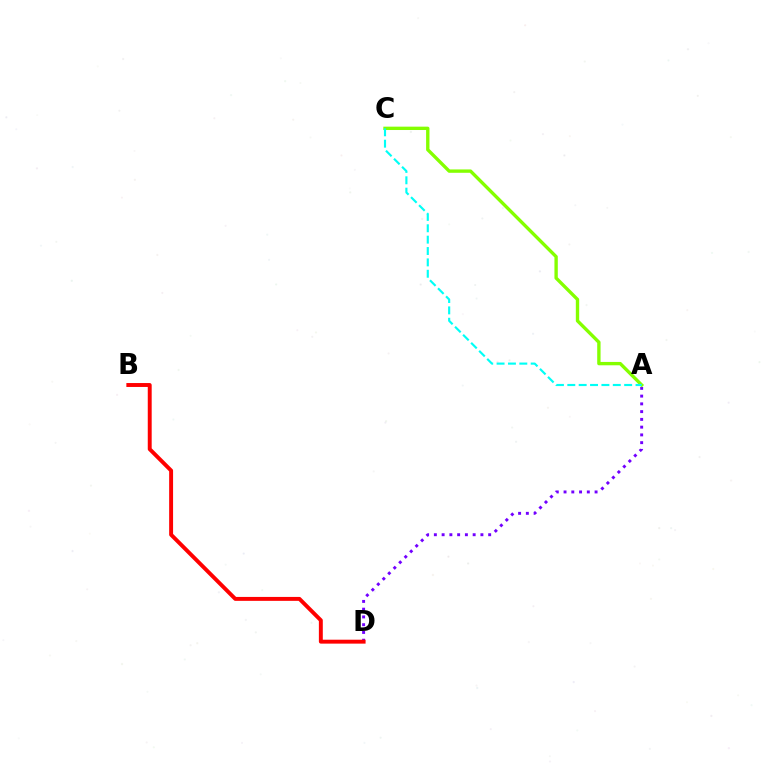{('A', 'D'): [{'color': '#7200ff', 'line_style': 'dotted', 'thickness': 2.11}], ('A', 'C'): [{'color': '#84ff00', 'line_style': 'solid', 'thickness': 2.42}, {'color': '#00fff6', 'line_style': 'dashed', 'thickness': 1.54}], ('B', 'D'): [{'color': '#ff0000', 'line_style': 'solid', 'thickness': 2.83}]}